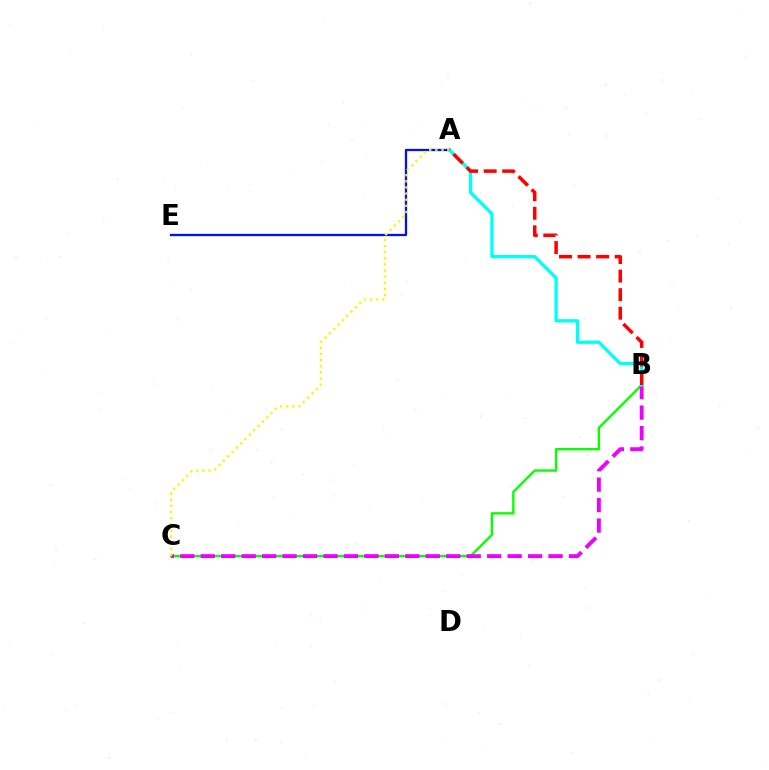{('B', 'C'): [{'color': '#08ff00', 'line_style': 'solid', 'thickness': 1.71}, {'color': '#ee00ff', 'line_style': 'dashed', 'thickness': 2.78}], ('A', 'E'): [{'color': '#0010ff', 'line_style': 'solid', 'thickness': 1.64}], ('A', 'B'): [{'color': '#00fff6', 'line_style': 'solid', 'thickness': 2.38}, {'color': '#ff0000', 'line_style': 'dashed', 'thickness': 2.52}], ('A', 'C'): [{'color': '#fcf500', 'line_style': 'dotted', 'thickness': 1.67}]}